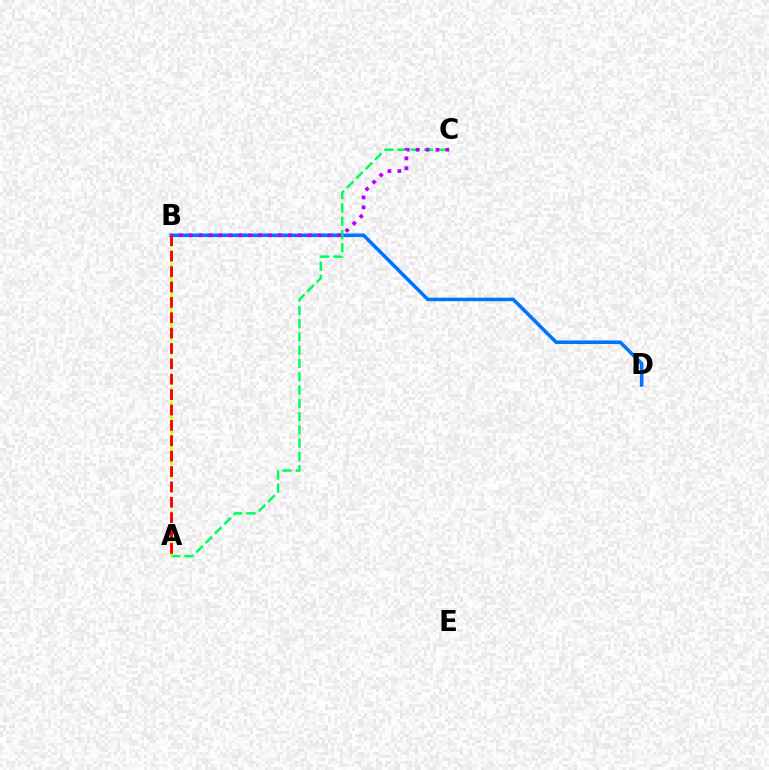{('B', 'D'): [{'color': '#0074ff', 'line_style': 'solid', 'thickness': 2.54}], ('A', 'C'): [{'color': '#00ff5c', 'line_style': 'dashed', 'thickness': 1.8}], ('A', 'B'): [{'color': '#d1ff00', 'line_style': 'dashed', 'thickness': 1.87}, {'color': '#ff0000', 'line_style': 'dashed', 'thickness': 2.09}], ('B', 'C'): [{'color': '#b900ff', 'line_style': 'dotted', 'thickness': 2.69}]}